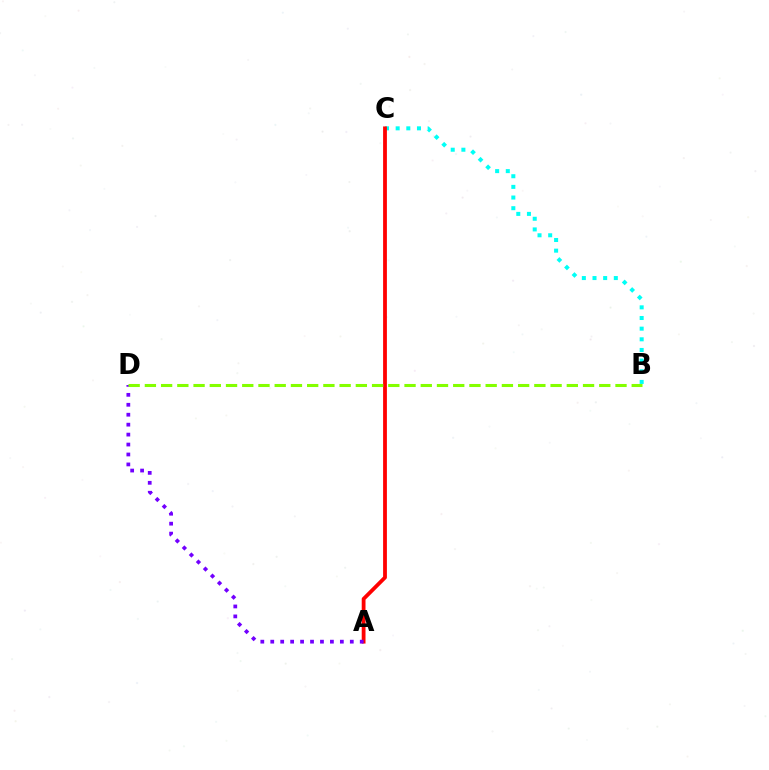{('B', 'C'): [{'color': '#00fff6', 'line_style': 'dotted', 'thickness': 2.89}], ('A', 'C'): [{'color': '#ff0000', 'line_style': 'solid', 'thickness': 2.73}], ('A', 'D'): [{'color': '#7200ff', 'line_style': 'dotted', 'thickness': 2.7}], ('B', 'D'): [{'color': '#84ff00', 'line_style': 'dashed', 'thickness': 2.2}]}